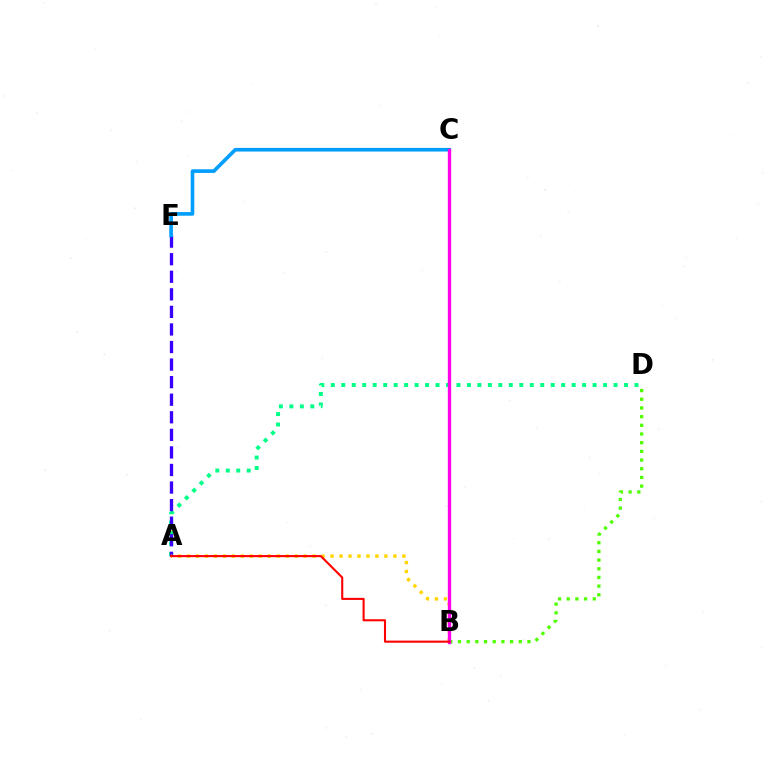{('A', 'D'): [{'color': '#00ff86', 'line_style': 'dotted', 'thickness': 2.85}], ('A', 'E'): [{'color': '#3700ff', 'line_style': 'dashed', 'thickness': 2.39}], ('B', 'D'): [{'color': '#4fff00', 'line_style': 'dotted', 'thickness': 2.36}], ('C', 'E'): [{'color': '#009eff', 'line_style': 'solid', 'thickness': 2.62}], ('A', 'B'): [{'color': '#ffd500', 'line_style': 'dotted', 'thickness': 2.44}, {'color': '#ff0000', 'line_style': 'solid', 'thickness': 1.5}], ('B', 'C'): [{'color': '#ff00ed', 'line_style': 'solid', 'thickness': 2.42}]}